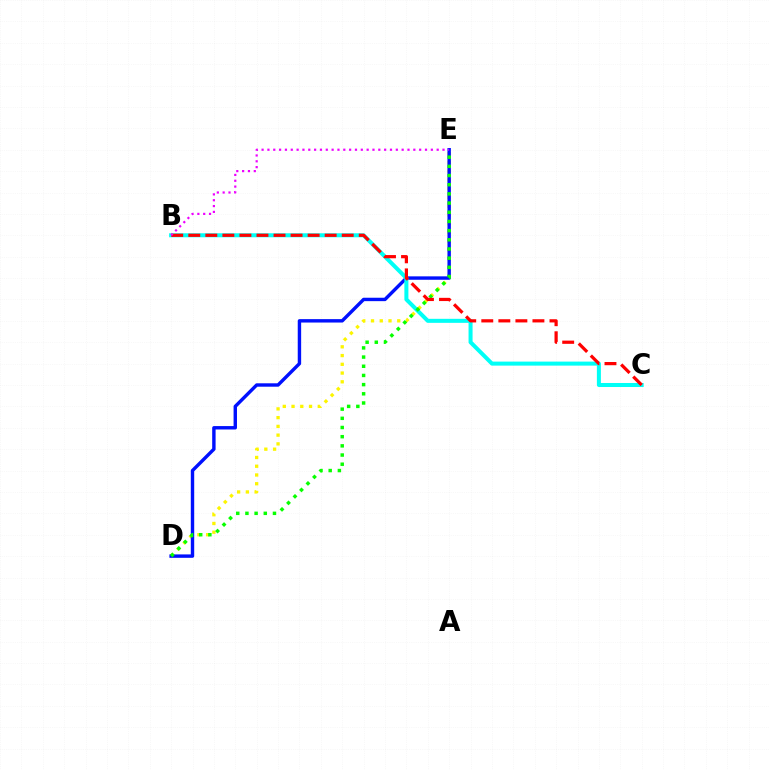{('D', 'E'): [{'color': '#fcf500', 'line_style': 'dotted', 'thickness': 2.38}, {'color': '#0010ff', 'line_style': 'solid', 'thickness': 2.46}, {'color': '#08ff00', 'line_style': 'dotted', 'thickness': 2.49}], ('B', 'C'): [{'color': '#00fff6', 'line_style': 'solid', 'thickness': 2.89}, {'color': '#ff0000', 'line_style': 'dashed', 'thickness': 2.32}], ('B', 'E'): [{'color': '#ee00ff', 'line_style': 'dotted', 'thickness': 1.59}]}